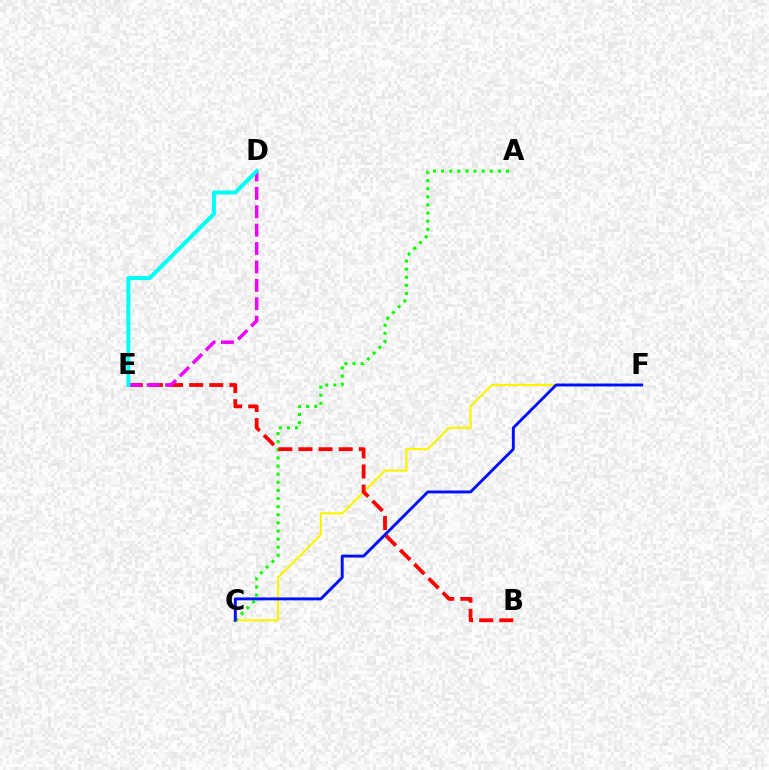{('C', 'F'): [{'color': '#fcf500', 'line_style': 'solid', 'thickness': 1.55}, {'color': '#0010ff', 'line_style': 'solid', 'thickness': 2.1}], ('A', 'C'): [{'color': '#08ff00', 'line_style': 'dotted', 'thickness': 2.2}], ('B', 'E'): [{'color': '#ff0000', 'line_style': 'dashed', 'thickness': 2.73}], ('D', 'E'): [{'color': '#ee00ff', 'line_style': 'dashed', 'thickness': 2.5}, {'color': '#00fff6', 'line_style': 'solid', 'thickness': 2.88}]}